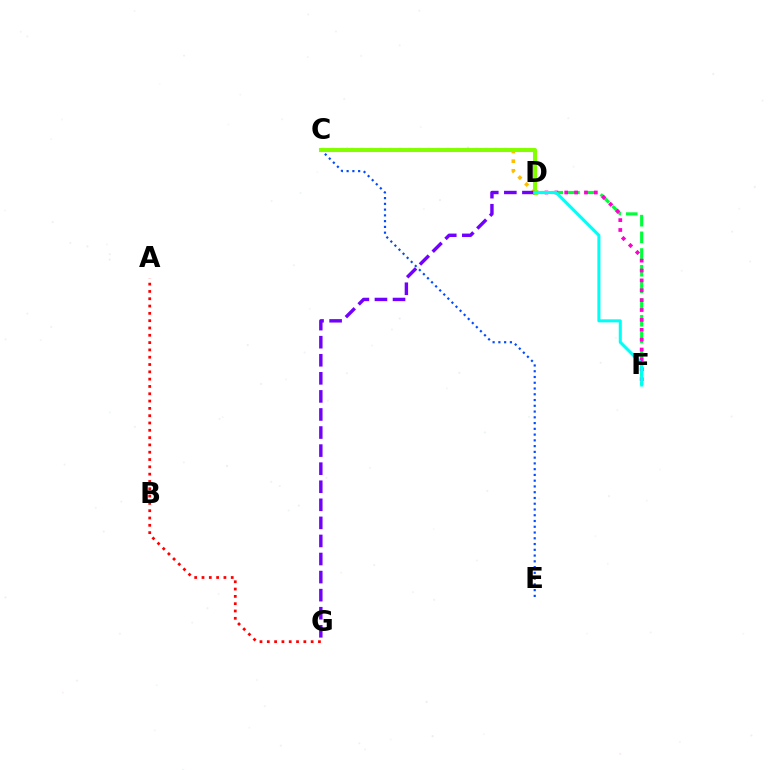{('D', 'F'): [{'color': '#00ff39', 'line_style': 'dashed', 'thickness': 2.27}, {'color': '#ff00cf', 'line_style': 'dotted', 'thickness': 2.68}, {'color': '#00fff6', 'line_style': 'solid', 'thickness': 2.19}], ('C', 'D'): [{'color': '#ffbd00', 'line_style': 'dotted', 'thickness': 2.61}, {'color': '#84ff00', 'line_style': 'solid', 'thickness': 2.95}], ('A', 'G'): [{'color': '#ff0000', 'line_style': 'dotted', 'thickness': 1.99}], ('C', 'E'): [{'color': '#004bff', 'line_style': 'dotted', 'thickness': 1.57}], ('D', 'G'): [{'color': '#7200ff', 'line_style': 'dashed', 'thickness': 2.45}]}